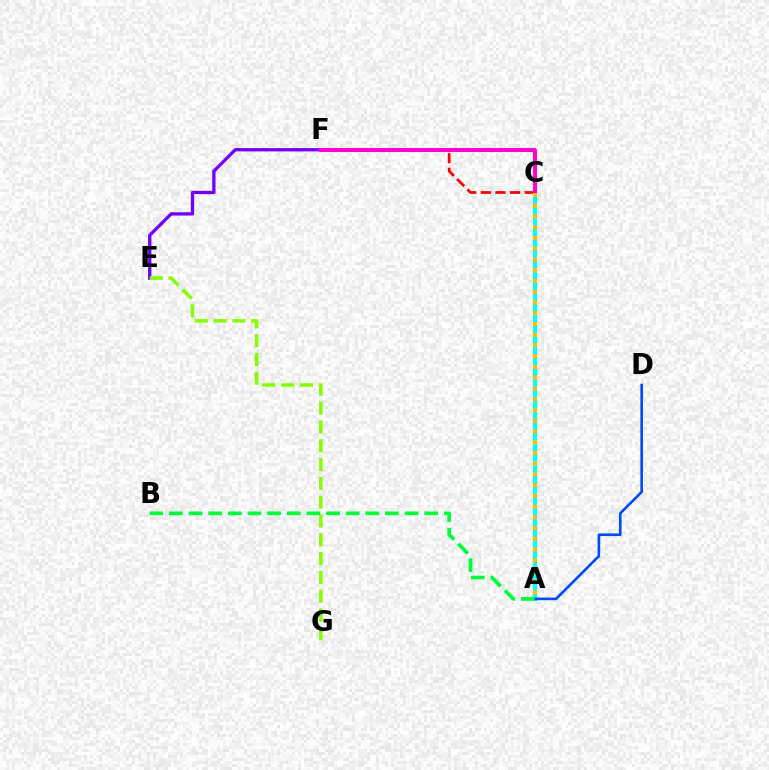{('A', 'C'): [{'color': '#00fff6', 'line_style': 'solid', 'thickness': 2.99}, {'color': '#ffbd00', 'line_style': 'dotted', 'thickness': 2.92}], ('E', 'F'): [{'color': '#7200ff', 'line_style': 'solid', 'thickness': 2.39}], ('C', 'F'): [{'color': '#ff0000', 'line_style': 'dashed', 'thickness': 1.98}, {'color': '#ff00cf', 'line_style': 'solid', 'thickness': 2.84}], ('E', 'G'): [{'color': '#84ff00', 'line_style': 'dashed', 'thickness': 2.55}], ('A', 'D'): [{'color': '#004bff', 'line_style': 'solid', 'thickness': 1.9}], ('A', 'B'): [{'color': '#00ff39', 'line_style': 'dashed', 'thickness': 2.67}]}